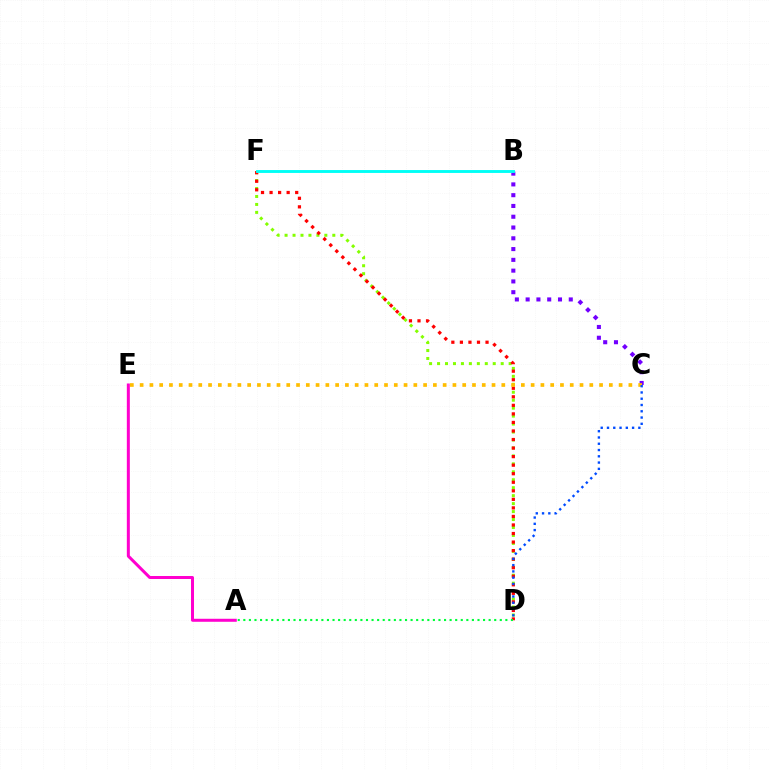{('D', 'F'): [{'color': '#84ff00', 'line_style': 'dotted', 'thickness': 2.16}, {'color': '#ff0000', 'line_style': 'dotted', 'thickness': 2.32}], ('A', 'E'): [{'color': '#ff00cf', 'line_style': 'solid', 'thickness': 2.17}], ('B', 'C'): [{'color': '#7200ff', 'line_style': 'dotted', 'thickness': 2.93}], ('C', 'E'): [{'color': '#ffbd00', 'line_style': 'dotted', 'thickness': 2.66}], ('C', 'D'): [{'color': '#004bff', 'line_style': 'dotted', 'thickness': 1.7}], ('A', 'D'): [{'color': '#00ff39', 'line_style': 'dotted', 'thickness': 1.51}], ('B', 'F'): [{'color': '#00fff6', 'line_style': 'solid', 'thickness': 2.08}]}